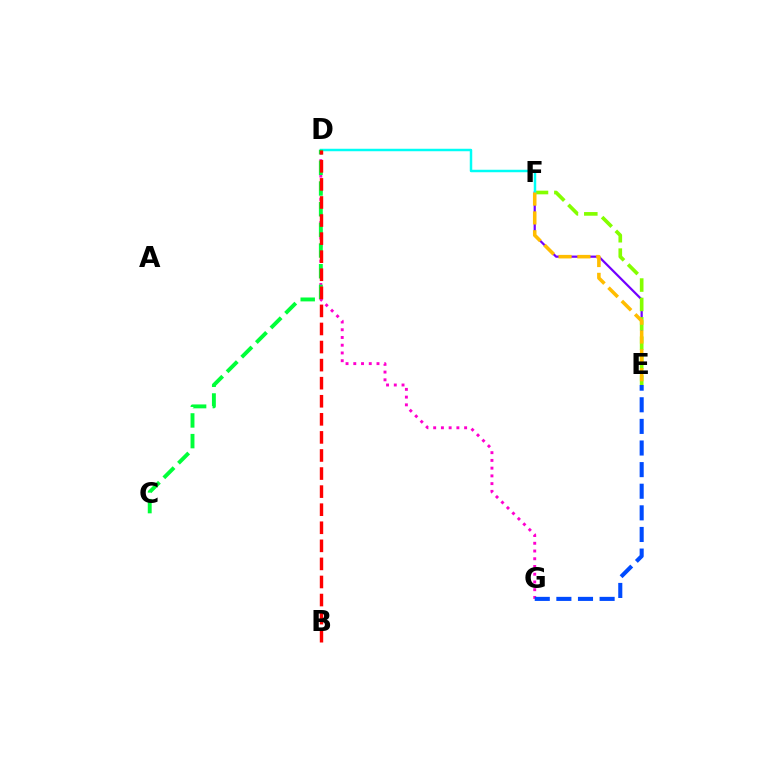{('E', 'F'): [{'color': '#7200ff', 'line_style': 'solid', 'thickness': 1.59}, {'color': '#84ff00', 'line_style': 'dashed', 'thickness': 2.63}, {'color': '#ffbd00', 'line_style': 'dashed', 'thickness': 2.56}], ('D', 'G'): [{'color': '#ff00cf', 'line_style': 'dotted', 'thickness': 2.1}], ('E', 'G'): [{'color': '#004bff', 'line_style': 'dashed', 'thickness': 2.94}], ('D', 'F'): [{'color': '#00fff6', 'line_style': 'solid', 'thickness': 1.78}], ('C', 'D'): [{'color': '#00ff39', 'line_style': 'dashed', 'thickness': 2.81}], ('B', 'D'): [{'color': '#ff0000', 'line_style': 'dashed', 'thickness': 2.46}]}